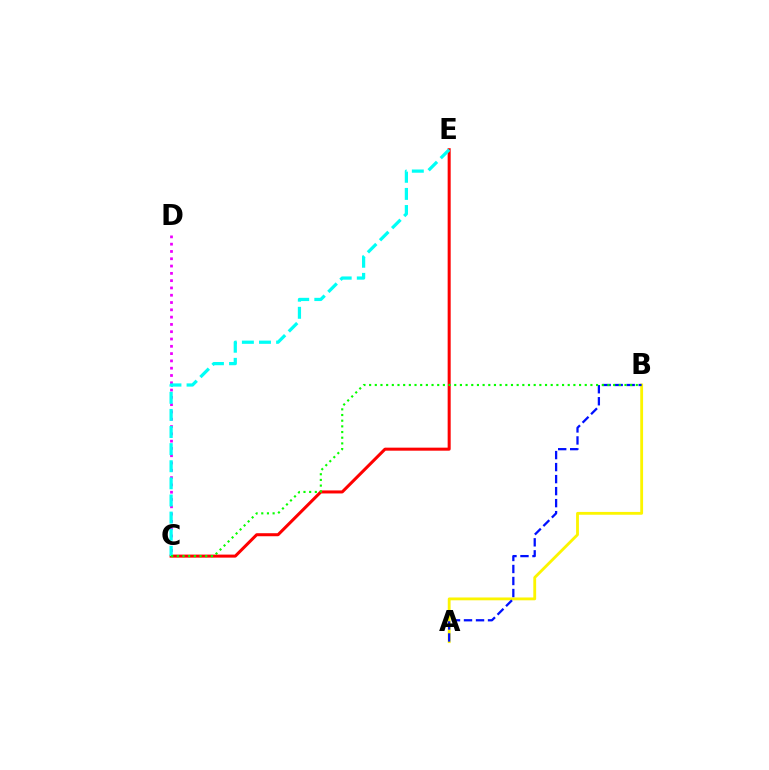{('C', 'E'): [{'color': '#ff0000', 'line_style': 'solid', 'thickness': 2.18}, {'color': '#00fff6', 'line_style': 'dashed', 'thickness': 2.32}], ('A', 'B'): [{'color': '#fcf500', 'line_style': 'solid', 'thickness': 2.03}, {'color': '#0010ff', 'line_style': 'dashed', 'thickness': 1.63}], ('C', 'D'): [{'color': '#ee00ff', 'line_style': 'dotted', 'thickness': 1.98}], ('B', 'C'): [{'color': '#08ff00', 'line_style': 'dotted', 'thickness': 1.54}]}